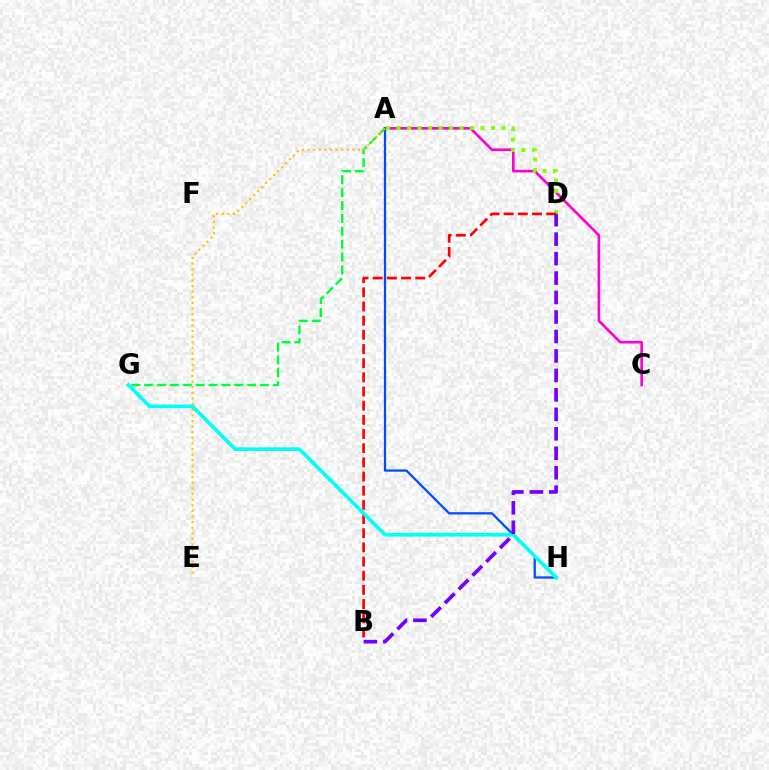{('A', 'C'): [{'color': '#ff00cf', 'line_style': 'solid', 'thickness': 1.9}], ('A', 'G'): [{'color': '#00ff39', 'line_style': 'dashed', 'thickness': 1.75}], ('A', 'H'): [{'color': '#004bff', 'line_style': 'solid', 'thickness': 1.62}], ('A', 'D'): [{'color': '#84ff00', 'line_style': 'dotted', 'thickness': 2.85}], ('B', 'D'): [{'color': '#ff0000', 'line_style': 'dashed', 'thickness': 1.93}, {'color': '#7200ff', 'line_style': 'dashed', 'thickness': 2.64}], ('G', 'H'): [{'color': '#00fff6', 'line_style': 'solid', 'thickness': 2.67}], ('A', 'E'): [{'color': '#ffbd00', 'line_style': 'dotted', 'thickness': 1.53}]}